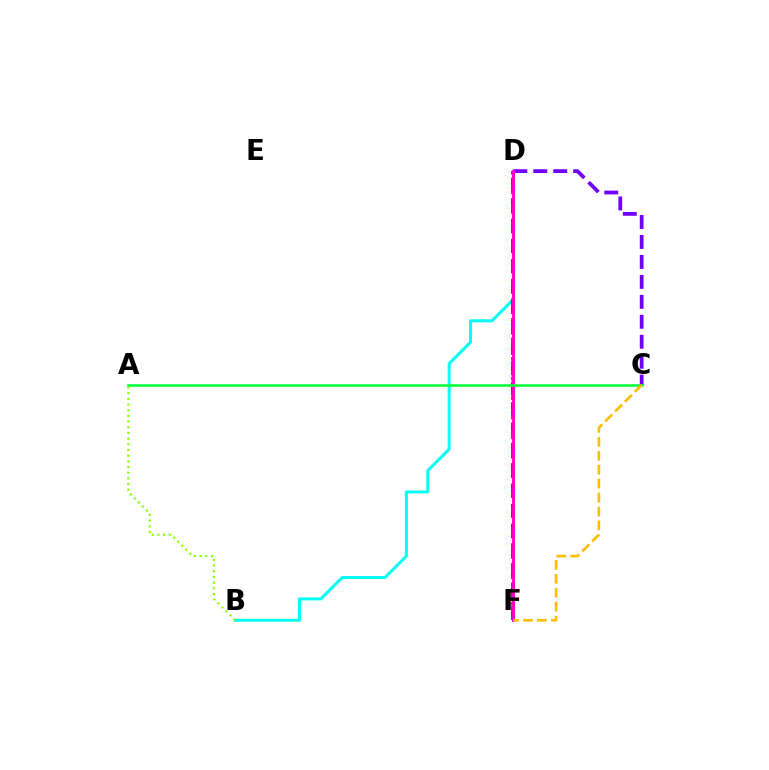{('B', 'D'): [{'color': '#00fff6', 'line_style': 'solid', 'thickness': 2.16}], ('D', 'F'): [{'color': '#004bff', 'line_style': 'dashed', 'thickness': 2.77}, {'color': '#ff0000', 'line_style': 'dotted', 'thickness': 2.66}, {'color': '#ff00cf', 'line_style': 'solid', 'thickness': 2.08}], ('C', 'D'): [{'color': '#7200ff', 'line_style': 'dashed', 'thickness': 2.71}], ('A', 'C'): [{'color': '#00ff39', 'line_style': 'solid', 'thickness': 1.84}], ('C', 'F'): [{'color': '#ffbd00', 'line_style': 'dashed', 'thickness': 1.89}], ('A', 'B'): [{'color': '#84ff00', 'line_style': 'dotted', 'thickness': 1.54}]}